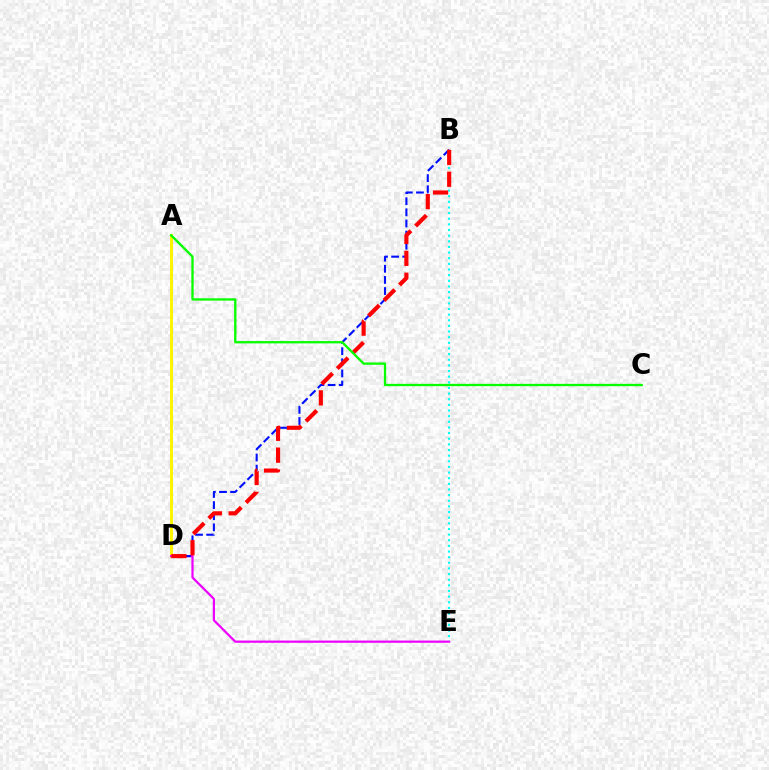{('B', 'E'): [{'color': '#00fff6', 'line_style': 'dotted', 'thickness': 1.53}], ('A', 'D'): [{'color': '#fcf500', 'line_style': 'solid', 'thickness': 2.14}], ('D', 'E'): [{'color': '#ee00ff', 'line_style': 'solid', 'thickness': 1.59}], ('B', 'D'): [{'color': '#0010ff', 'line_style': 'dashed', 'thickness': 1.51}, {'color': '#ff0000', 'line_style': 'dashed', 'thickness': 2.97}], ('A', 'C'): [{'color': '#08ff00', 'line_style': 'solid', 'thickness': 1.68}]}